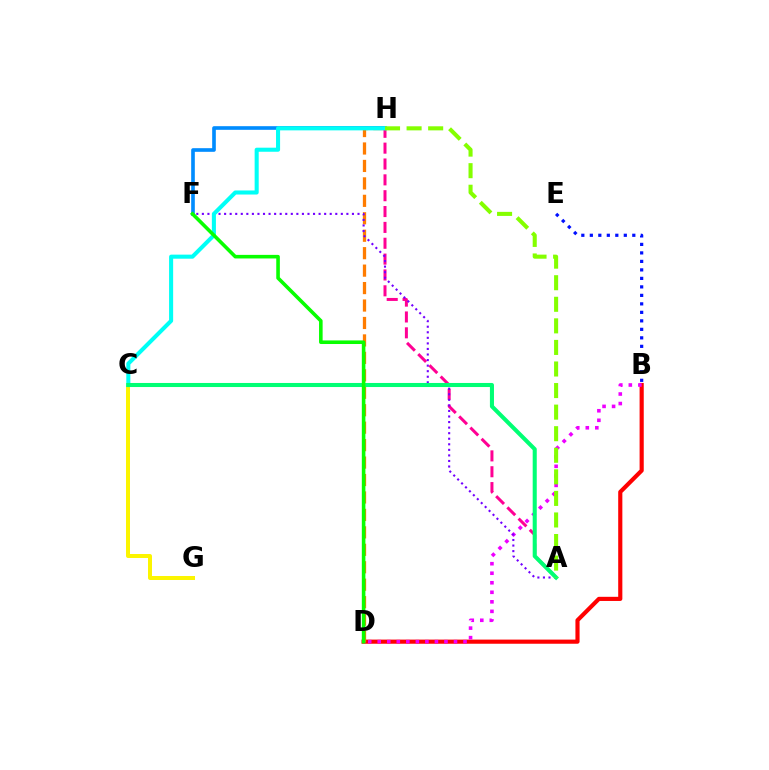{('A', 'H'): [{'color': '#ff0094', 'line_style': 'dashed', 'thickness': 2.15}, {'color': '#84ff00', 'line_style': 'dashed', 'thickness': 2.93}], ('B', 'E'): [{'color': '#0010ff', 'line_style': 'dotted', 'thickness': 2.31}], ('B', 'D'): [{'color': '#ff0000', 'line_style': 'solid', 'thickness': 2.99}, {'color': '#ee00ff', 'line_style': 'dotted', 'thickness': 2.59}], ('D', 'H'): [{'color': '#ff7c00', 'line_style': 'dashed', 'thickness': 2.37}], ('F', 'H'): [{'color': '#008cff', 'line_style': 'solid', 'thickness': 2.62}], ('C', 'G'): [{'color': '#fcf500', 'line_style': 'solid', 'thickness': 2.87}], ('A', 'F'): [{'color': '#7200ff', 'line_style': 'dotted', 'thickness': 1.51}], ('C', 'H'): [{'color': '#00fff6', 'line_style': 'solid', 'thickness': 2.93}], ('A', 'C'): [{'color': '#00ff74', 'line_style': 'solid', 'thickness': 2.92}], ('D', 'F'): [{'color': '#08ff00', 'line_style': 'solid', 'thickness': 2.58}]}